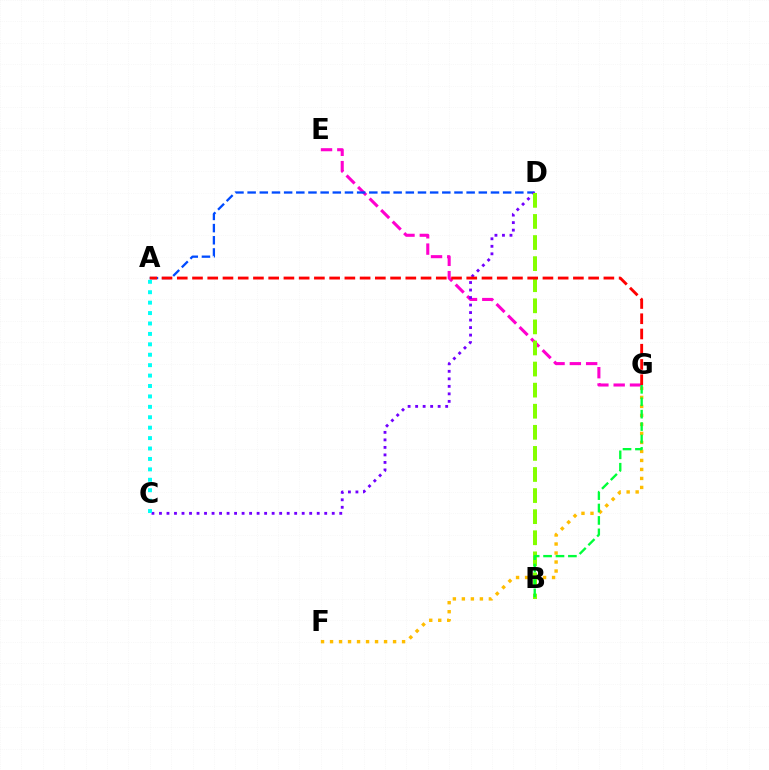{('F', 'G'): [{'color': '#ffbd00', 'line_style': 'dotted', 'thickness': 2.45}], ('E', 'G'): [{'color': '#ff00cf', 'line_style': 'dashed', 'thickness': 2.22}], ('A', 'D'): [{'color': '#004bff', 'line_style': 'dashed', 'thickness': 1.65}], ('C', 'D'): [{'color': '#7200ff', 'line_style': 'dotted', 'thickness': 2.04}], ('B', 'D'): [{'color': '#84ff00', 'line_style': 'dashed', 'thickness': 2.86}], ('A', 'G'): [{'color': '#ff0000', 'line_style': 'dashed', 'thickness': 2.07}], ('A', 'C'): [{'color': '#00fff6', 'line_style': 'dotted', 'thickness': 2.83}], ('B', 'G'): [{'color': '#00ff39', 'line_style': 'dashed', 'thickness': 1.69}]}